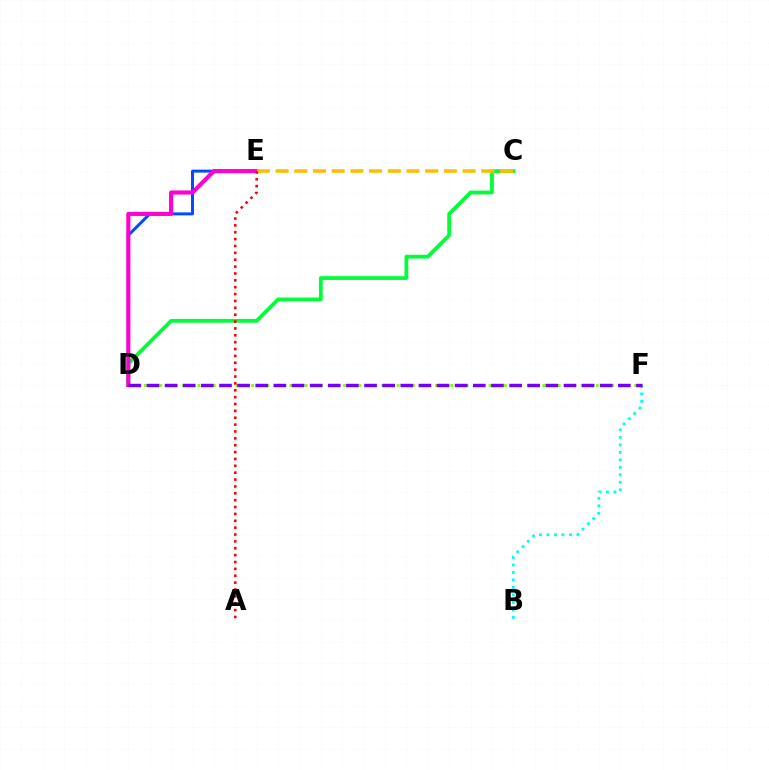{('D', 'E'): [{'color': '#004bff', 'line_style': 'solid', 'thickness': 2.13}, {'color': '#ff00cf', 'line_style': 'solid', 'thickness': 2.97}], ('D', 'F'): [{'color': '#84ff00', 'line_style': 'dotted', 'thickness': 2.08}, {'color': '#7200ff', 'line_style': 'dashed', 'thickness': 2.46}], ('B', 'F'): [{'color': '#00fff6', 'line_style': 'dotted', 'thickness': 2.03}], ('C', 'D'): [{'color': '#00ff39', 'line_style': 'solid', 'thickness': 2.73}], ('C', 'E'): [{'color': '#ffbd00', 'line_style': 'dashed', 'thickness': 2.54}], ('A', 'E'): [{'color': '#ff0000', 'line_style': 'dotted', 'thickness': 1.87}]}